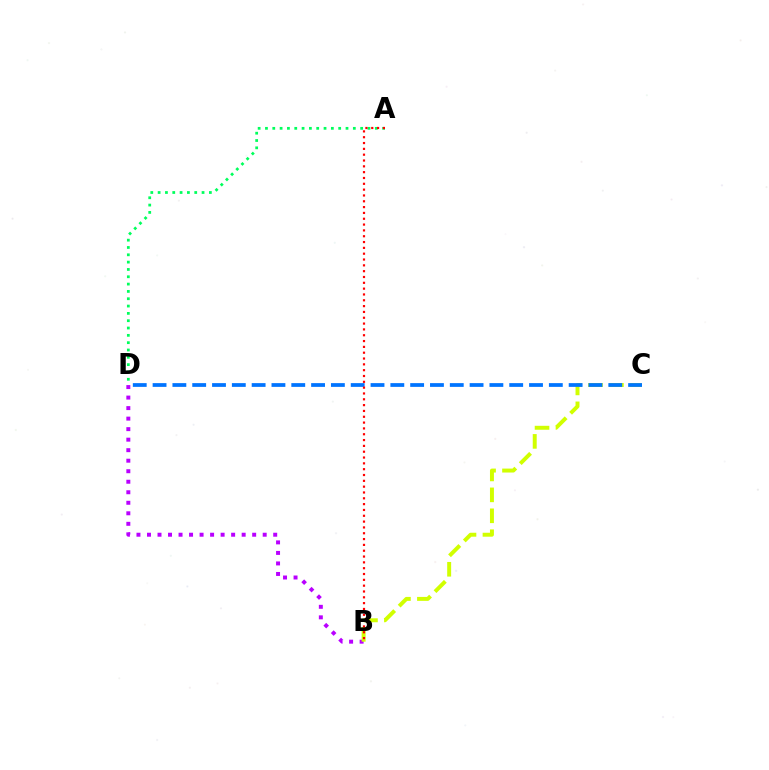{('B', 'D'): [{'color': '#b900ff', 'line_style': 'dotted', 'thickness': 2.86}], ('B', 'C'): [{'color': '#d1ff00', 'line_style': 'dashed', 'thickness': 2.84}], ('C', 'D'): [{'color': '#0074ff', 'line_style': 'dashed', 'thickness': 2.69}], ('A', 'D'): [{'color': '#00ff5c', 'line_style': 'dotted', 'thickness': 1.99}], ('A', 'B'): [{'color': '#ff0000', 'line_style': 'dotted', 'thickness': 1.58}]}